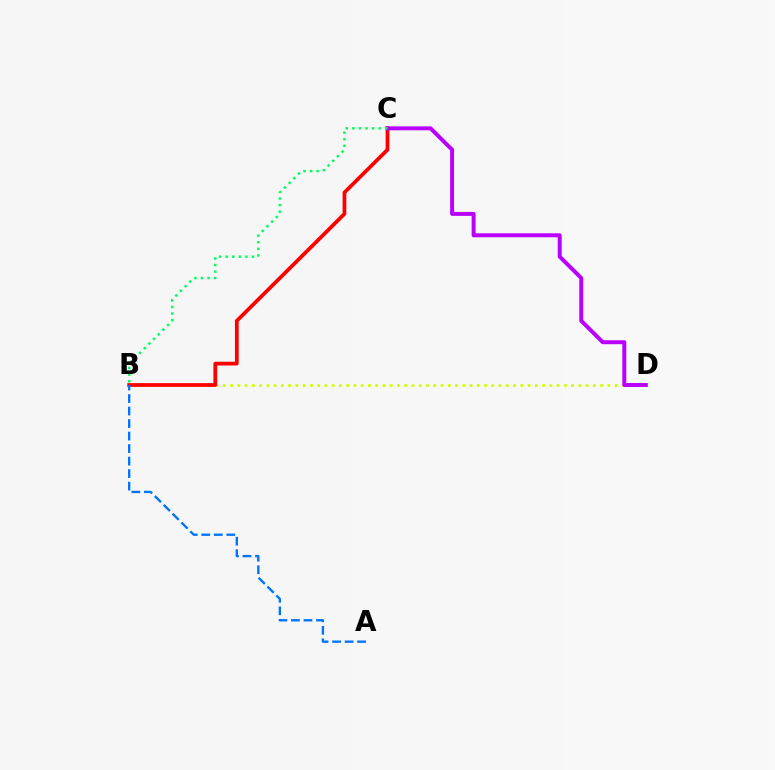{('B', 'D'): [{'color': '#d1ff00', 'line_style': 'dotted', 'thickness': 1.97}], ('B', 'C'): [{'color': '#ff0000', 'line_style': 'solid', 'thickness': 2.7}, {'color': '#00ff5c', 'line_style': 'dotted', 'thickness': 1.79}], ('A', 'B'): [{'color': '#0074ff', 'line_style': 'dashed', 'thickness': 1.7}], ('C', 'D'): [{'color': '#b900ff', 'line_style': 'solid', 'thickness': 2.85}]}